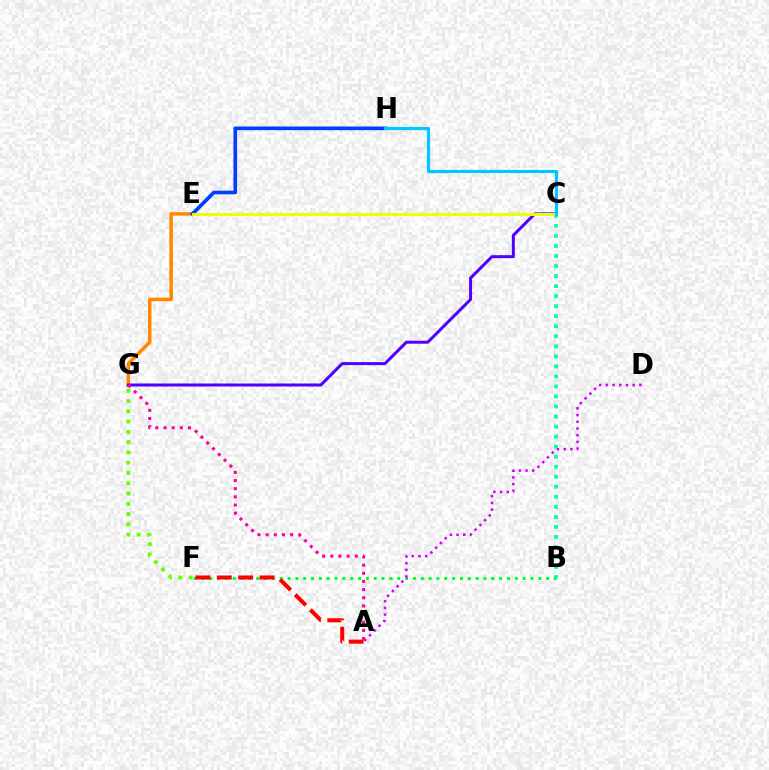{('E', 'G'): [{'color': '#ff8800', 'line_style': 'solid', 'thickness': 2.52}], ('B', 'F'): [{'color': '#00ff27', 'line_style': 'dotted', 'thickness': 2.13}], ('B', 'C'): [{'color': '#00ffaf', 'line_style': 'dotted', 'thickness': 2.73}], ('C', 'G'): [{'color': '#4f00ff', 'line_style': 'solid', 'thickness': 2.16}], ('A', 'D'): [{'color': '#d600ff', 'line_style': 'dotted', 'thickness': 1.82}], ('E', 'H'): [{'color': '#003fff', 'line_style': 'solid', 'thickness': 2.64}], ('A', 'G'): [{'color': '#ff00a0', 'line_style': 'dotted', 'thickness': 2.22}], ('A', 'F'): [{'color': '#ff0000', 'line_style': 'dashed', 'thickness': 2.9}], ('C', 'E'): [{'color': '#eeff00', 'line_style': 'solid', 'thickness': 2.11}], ('F', 'G'): [{'color': '#66ff00', 'line_style': 'dotted', 'thickness': 2.79}], ('C', 'H'): [{'color': '#00c7ff', 'line_style': 'solid', 'thickness': 2.27}]}